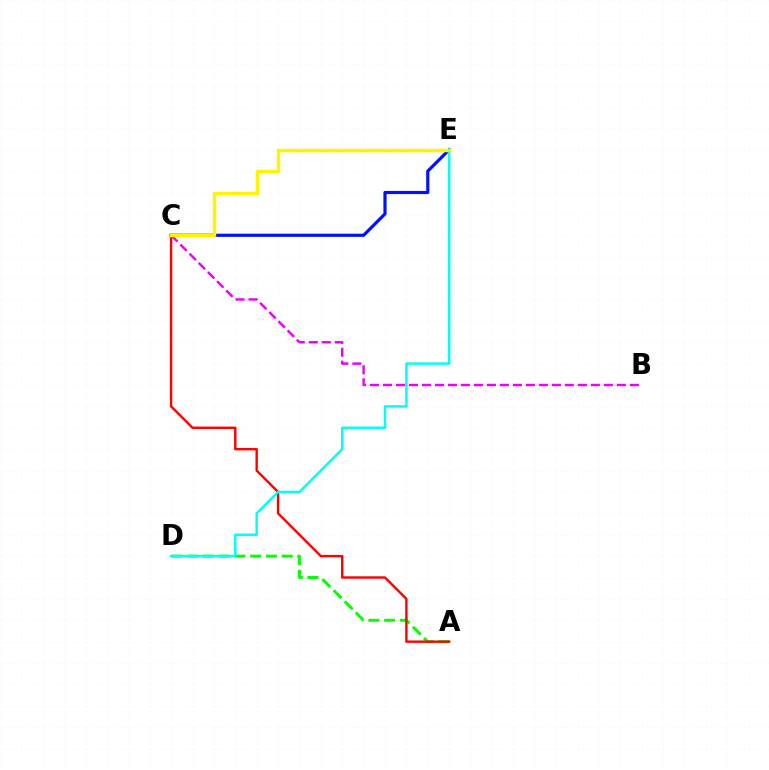{('A', 'D'): [{'color': '#08ff00', 'line_style': 'dashed', 'thickness': 2.14}], ('B', 'C'): [{'color': '#ee00ff', 'line_style': 'dashed', 'thickness': 1.77}], ('C', 'E'): [{'color': '#0010ff', 'line_style': 'solid', 'thickness': 2.29}, {'color': '#fcf500', 'line_style': 'solid', 'thickness': 2.49}], ('A', 'C'): [{'color': '#ff0000', 'line_style': 'solid', 'thickness': 1.73}], ('D', 'E'): [{'color': '#00fff6', 'line_style': 'solid', 'thickness': 1.78}]}